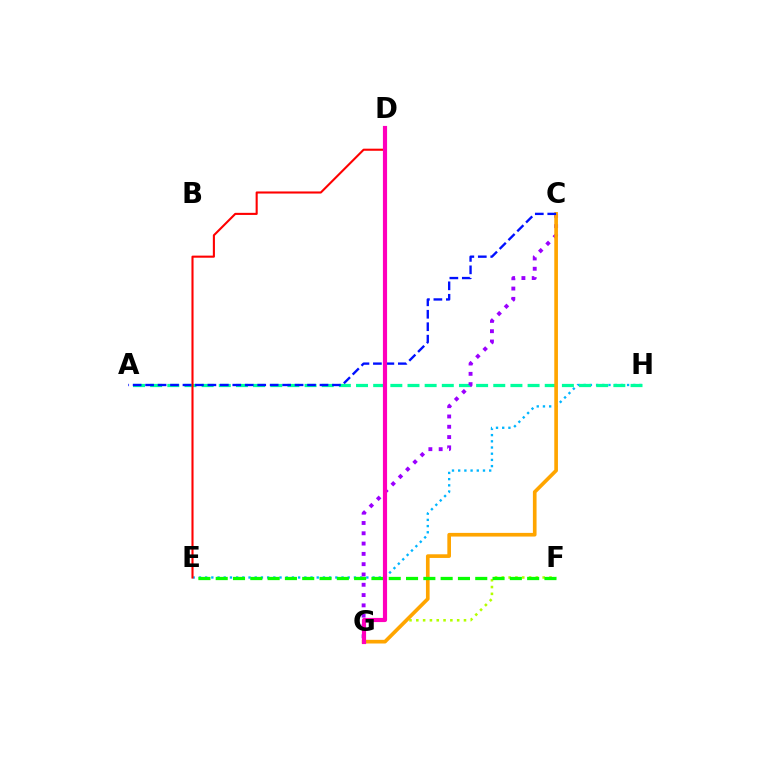{('E', 'H'): [{'color': '#00b5ff', 'line_style': 'dotted', 'thickness': 1.68}], ('A', 'H'): [{'color': '#00ff9d', 'line_style': 'dashed', 'thickness': 2.33}], ('C', 'G'): [{'color': '#9b00ff', 'line_style': 'dotted', 'thickness': 2.8}, {'color': '#ffa500', 'line_style': 'solid', 'thickness': 2.64}], ('F', 'G'): [{'color': '#b3ff00', 'line_style': 'dotted', 'thickness': 1.85}], ('D', 'E'): [{'color': '#ff0000', 'line_style': 'solid', 'thickness': 1.51}], ('E', 'F'): [{'color': '#08ff00', 'line_style': 'dashed', 'thickness': 2.35}], ('A', 'C'): [{'color': '#0010ff', 'line_style': 'dashed', 'thickness': 1.69}], ('D', 'G'): [{'color': '#ff00bd', 'line_style': 'solid', 'thickness': 2.99}]}